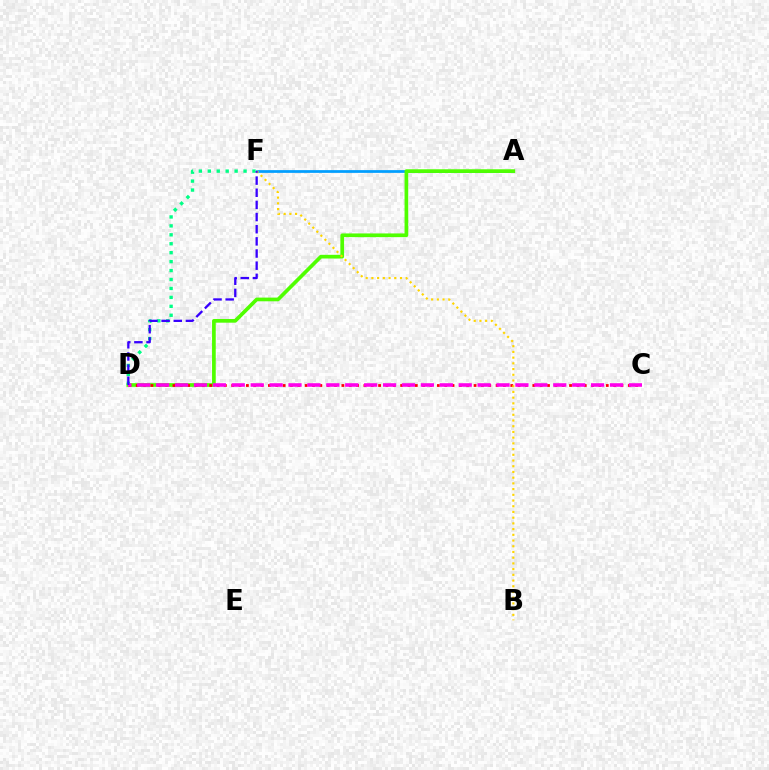{('A', 'F'): [{'color': '#009eff', 'line_style': 'solid', 'thickness': 1.97}], ('A', 'D'): [{'color': '#4fff00', 'line_style': 'solid', 'thickness': 2.66}], ('C', 'D'): [{'color': '#ff0000', 'line_style': 'dotted', 'thickness': 2.0}, {'color': '#ff00ed', 'line_style': 'dashed', 'thickness': 2.57}], ('D', 'F'): [{'color': '#00ff86', 'line_style': 'dotted', 'thickness': 2.43}, {'color': '#3700ff', 'line_style': 'dashed', 'thickness': 1.65}], ('B', 'F'): [{'color': '#ffd500', 'line_style': 'dotted', 'thickness': 1.55}]}